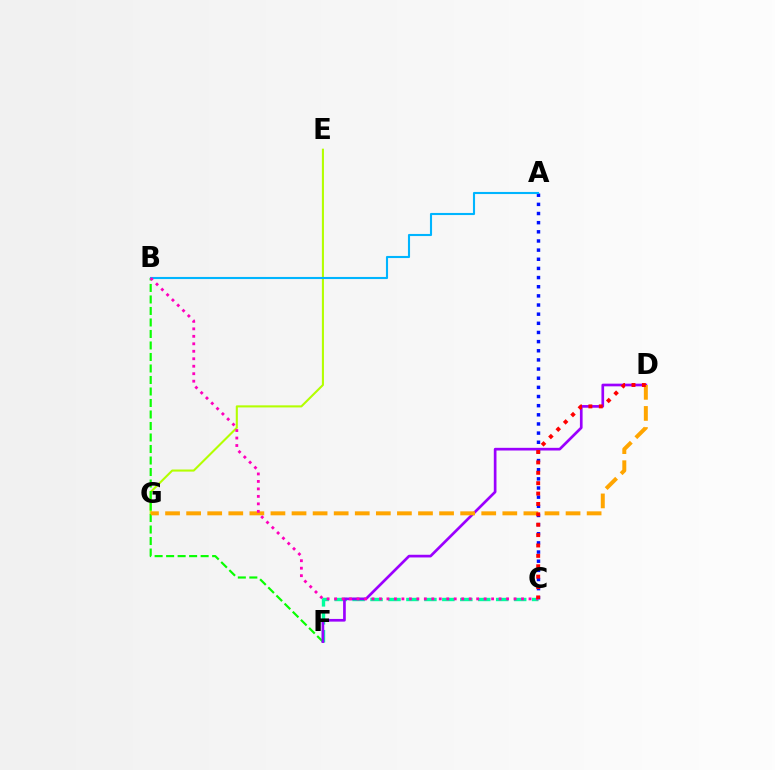{('E', 'G'): [{'color': '#b3ff00', 'line_style': 'solid', 'thickness': 1.51}], ('A', 'C'): [{'color': '#0010ff', 'line_style': 'dotted', 'thickness': 2.49}], ('B', 'F'): [{'color': '#08ff00', 'line_style': 'dashed', 'thickness': 1.56}], ('C', 'F'): [{'color': '#00ff9d', 'line_style': 'dashed', 'thickness': 2.44}], ('D', 'F'): [{'color': '#9b00ff', 'line_style': 'solid', 'thickness': 1.93}], ('D', 'G'): [{'color': '#ffa500', 'line_style': 'dashed', 'thickness': 2.86}], ('A', 'B'): [{'color': '#00b5ff', 'line_style': 'solid', 'thickness': 1.52}], ('B', 'C'): [{'color': '#ff00bd', 'line_style': 'dotted', 'thickness': 2.03}], ('C', 'D'): [{'color': '#ff0000', 'line_style': 'dotted', 'thickness': 2.82}]}